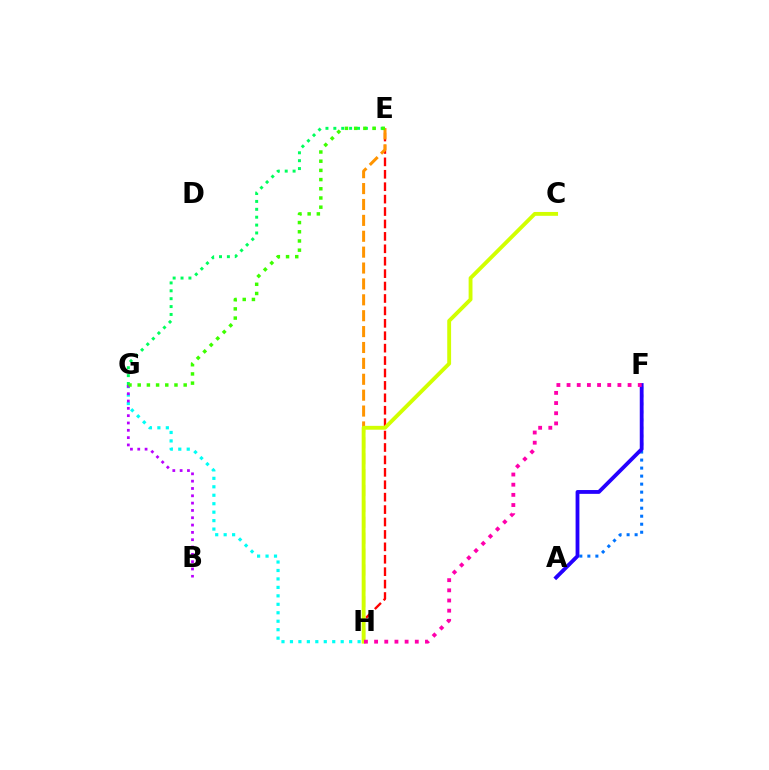{('A', 'F'): [{'color': '#0074ff', 'line_style': 'dotted', 'thickness': 2.18}, {'color': '#2500ff', 'line_style': 'solid', 'thickness': 2.75}], ('E', 'H'): [{'color': '#ff0000', 'line_style': 'dashed', 'thickness': 1.69}, {'color': '#ff9400', 'line_style': 'dashed', 'thickness': 2.16}], ('G', 'H'): [{'color': '#00fff6', 'line_style': 'dotted', 'thickness': 2.3}], ('E', 'G'): [{'color': '#00ff5c', 'line_style': 'dotted', 'thickness': 2.14}, {'color': '#3dff00', 'line_style': 'dotted', 'thickness': 2.5}], ('C', 'H'): [{'color': '#d1ff00', 'line_style': 'solid', 'thickness': 2.78}], ('B', 'G'): [{'color': '#b900ff', 'line_style': 'dotted', 'thickness': 1.99}], ('F', 'H'): [{'color': '#ff00ac', 'line_style': 'dotted', 'thickness': 2.76}]}